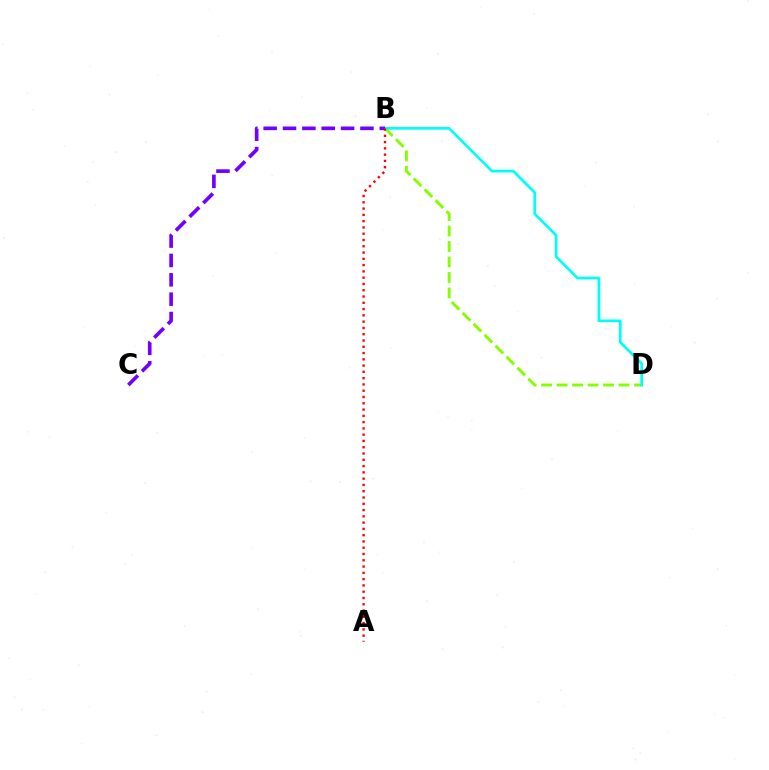{('B', 'D'): [{'color': '#84ff00', 'line_style': 'dashed', 'thickness': 2.1}, {'color': '#00fff6', 'line_style': 'solid', 'thickness': 1.96}], ('B', 'C'): [{'color': '#7200ff', 'line_style': 'dashed', 'thickness': 2.63}], ('A', 'B'): [{'color': '#ff0000', 'line_style': 'dotted', 'thickness': 1.71}]}